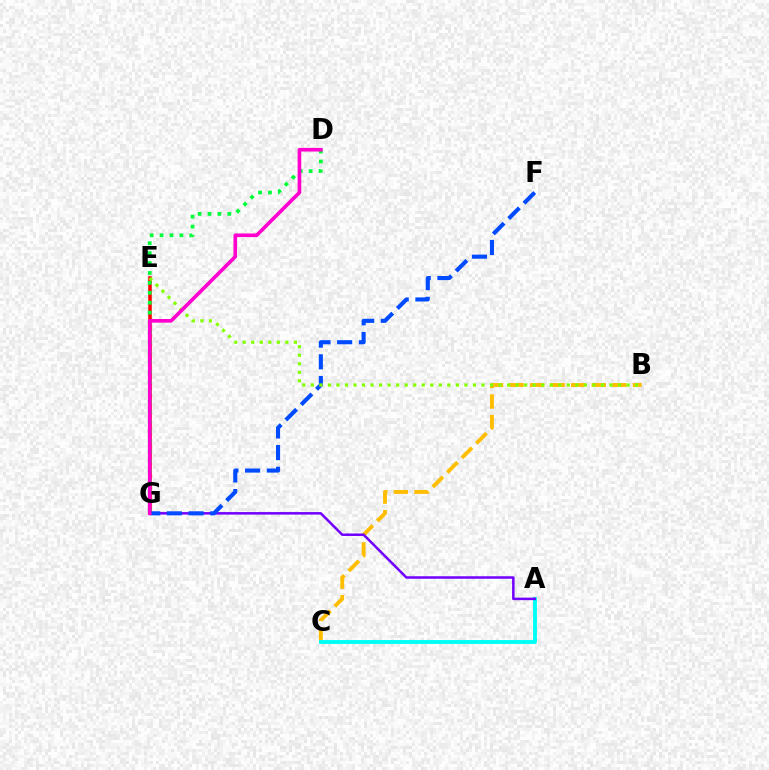{('B', 'C'): [{'color': '#ffbd00', 'line_style': 'dashed', 'thickness': 2.79}], ('E', 'G'): [{'color': '#ff0000', 'line_style': 'solid', 'thickness': 2.53}], ('D', 'G'): [{'color': '#00ff39', 'line_style': 'dotted', 'thickness': 2.69}, {'color': '#ff00cf', 'line_style': 'solid', 'thickness': 2.62}], ('A', 'C'): [{'color': '#00fff6', 'line_style': 'solid', 'thickness': 2.79}], ('A', 'G'): [{'color': '#7200ff', 'line_style': 'solid', 'thickness': 1.81}], ('F', 'G'): [{'color': '#004bff', 'line_style': 'dashed', 'thickness': 2.95}], ('B', 'E'): [{'color': '#84ff00', 'line_style': 'dotted', 'thickness': 2.32}]}